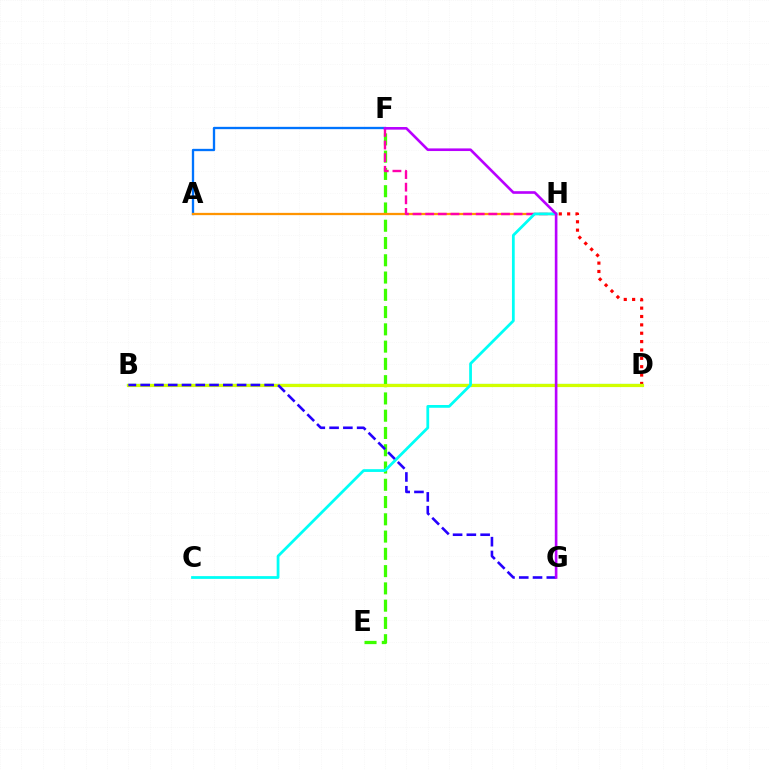{('D', 'H'): [{'color': '#ff0000', 'line_style': 'dotted', 'thickness': 2.27}], ('E', 'F'): [{'color': '#3dff00', 'line_style': 'dashed', 'thickness': 2.35}], ('B', 'D'): [{'color': '#00ff5c', 'line_style': 'solid', 'thickness': 1.56}, {'color': '#d1ff00', 'line_style': 'solid', 'thickness': 2.29}], ('A', 'F'): [{'color': '#0074ff', 'line_style': 'solid', 'thickness': 1.67}], ('A', 'H'): [{'color': '#ff9400', 'line_style': 'solid', 'thickness': 1.64}], ('F', 'H'): [{'color': '#ff00ac', 'line_style': 'dashed', 'thickness': 1.72}], ('C', 'H'): [{'color': '#00fff6', 'line_style': 'solid', 'thickness': 1.99}], ('B', 'G'): [{'color': '#2500ff', 'line_style': 'dashed', 'thickness': 1.87}], ('F', 'G'): [{'color': '#b900ff', 'line_style': 'solid', 'thickness': 1.89}]}